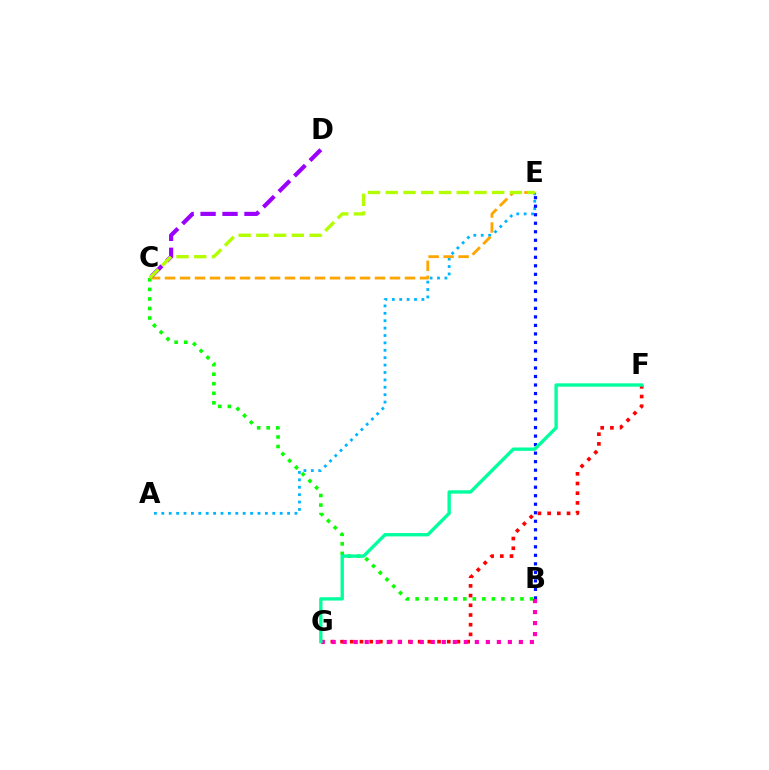{('A', 'E'): [{'color': '#00b5ff', 'line_style': 'dotted', 'thickness': 2.01}], ('C', 'E'): [{'color': '#ffa500', 'line_style': 'dashed', 'thickness': 2.04}, {'color': '#b3ff00', 'line_style': 'dashed', 'thickness': 2.41}], ('B', 'E'): [{'color': '#0010ff', 'line_style': 'dotted', 'thickness': 2.31}], ('F', 'G'): [{'color': '#ff0000', 'line_style': 'dotted', 'thickness': 2.64}, {'color': '#00ff9d', 'line_style': 'solid', 'thickness': 2.41}], ('C', 'D'): [{'color': '#9b00ff', 'line_style': 'dashed', 'thickness': 2.98}], ('B', 'C'): [{'color': '#08ff00', 'line_style': 'dotted', 'thickness': 2.59}], ('B', 'G'): [{'color': '#ff00bd', 'line_style': 'dotted', 'thickness': 2.99}]}